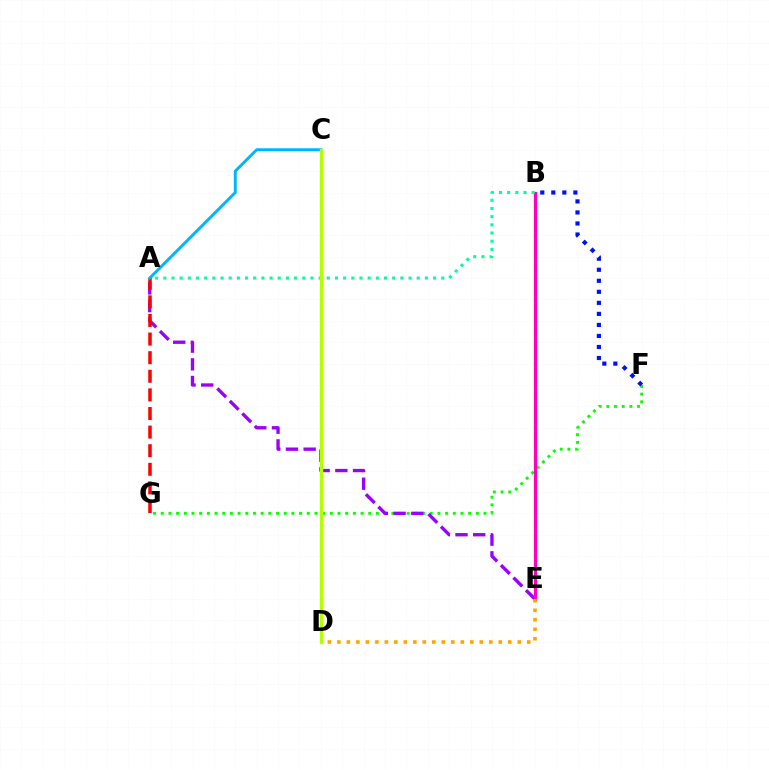{('F', 'G'): [{'color': '#08ff00', 'line_style': 'dotted', 'thickness': 2.09}], ('B', 'F'): [{'color': '#0010ff', 'line_style': 'dotted', 'thickness': 3.0}], ('A', 'E'): [{'color': '#9b00ff', 'line_style': 'dashed', 'thickness': 2.4}], ('B', 'E'): [{'color': '#ff00bd', 'line_style': 'solid', 'thickness': 2.34}], ('D', 'E'): [{'color': '#ffa500', 'line_style': 'dotted', 'thickness': 2.58}], ('A', 'G'): [{'color': '#ff0000', 'line_style': 'dashed', 'thickness': 2.53}], ('A', 'B'): [{'color': '#00ff9d', 'line_style': 'dotted', 'thickness': 2.22}], ('A', 'C'): [{'color': '#00b5ff', 'line_style': 'solid', 'thickness': 2.09}], ('C', 'D'): [{'color': '#b3ff00', 'line_style': 'solid', 'thickness': 2.43}]}